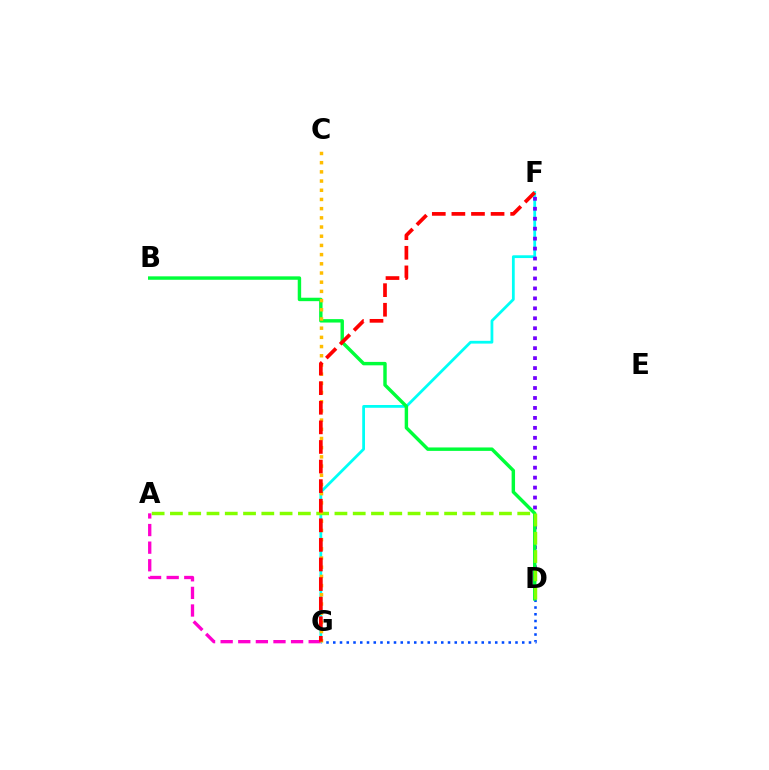{('D', 'G'): [{'color': '#004bff', 'line_style': 'dotted', 'thickness': 1.83}], ('F', 'G'): [{'color': '#00fff6', 'line_style': 'solid', 'thickness': 2.0}, {'color': '#ff0000', 'line_style': 'dashed', 'thickness': 2.66}], ('D', 'F'): [{'color': '#7200ff', 'line_style': 'dotted', 'thickness': 2.71}], ('B', 'D'): [{'color': '#00ff39', 'line_style': 'solid', 'thickness': 2.47}], ('A', 'D'): [{'color': '#84ff00', 'line_style': 'dashed', 'thickness': 2.48}], ('A', 'G'): [{'color': '#ff00cf', 'line_style': 'dashed', 'thickness': 2.39}], ('C', 'G'): [{'color': '#ffbd00', 'line_style': 'dotted', 'thickness': 2.5}]}